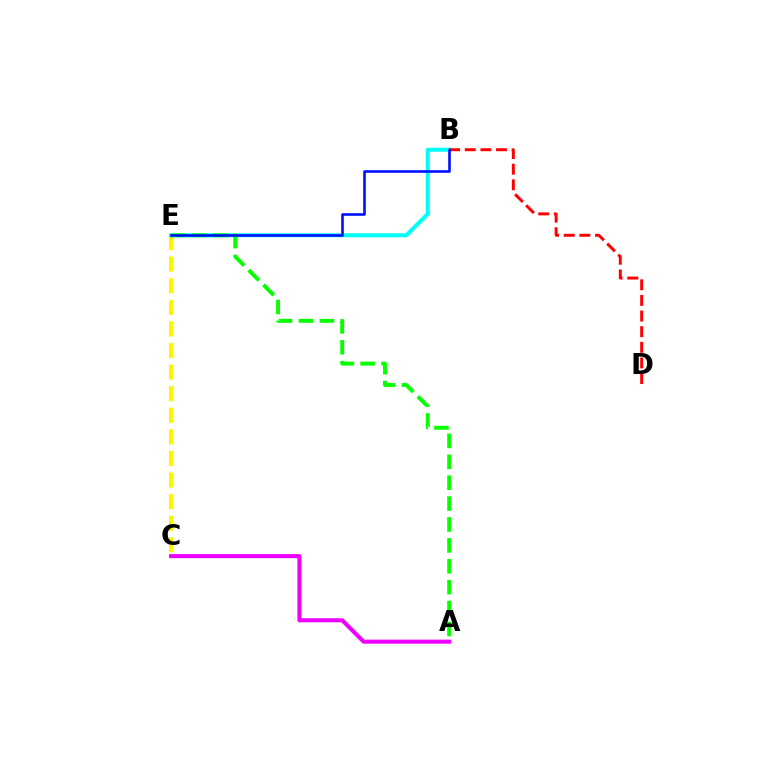{('A', 'C'): [{'color': '#ee00ff', 'line_style': 'solid', 'thickness': 2.93}], ('C', 'E'): [{'color': '#fcf500', 'line_style': 'dashed', 'thickness': 2.93}], ('B', 'E'): [{'color': '#00fff6', 'line_style': 'solid', 'thickness': 2.89}, {'color': '#0010ff', 'line_style': 'solid', 'thickness': 1.88}], ('A', 'E'): [{'color': '#08ff00', 'line_style': 'dashed', 'thickness': 2.84}], ('B', 'D'): [{'color': '#ff0000', 'line_style': 'dashed', 'thickness': 2.12}]}